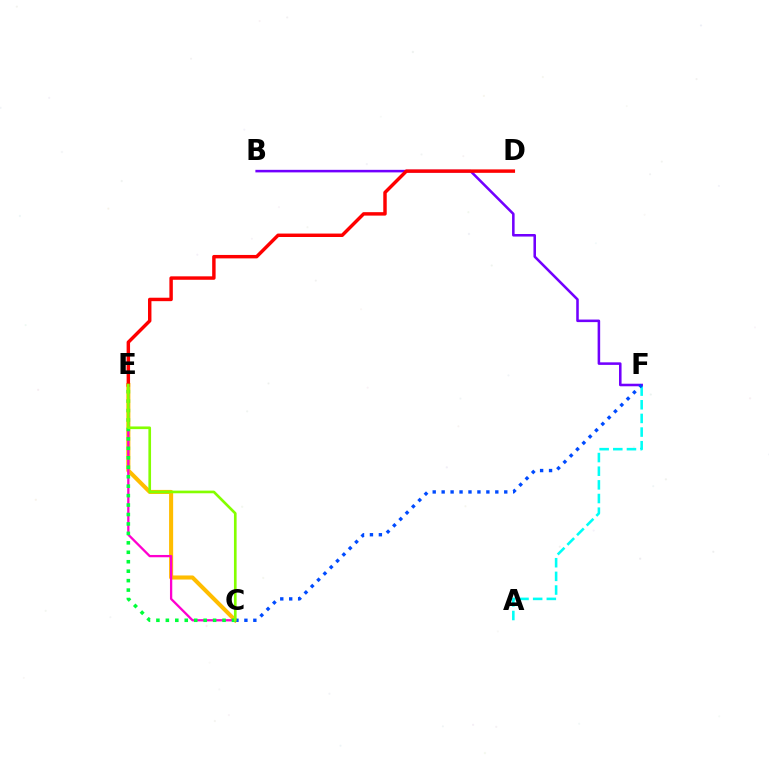{('C', 'E'): [{'color': '#ffbd00', 'line_style': 'solid', 'thickness': 2.93}, {'color': '#ff00cf', 'line_style': 'solid', 'thickness': 1.65}, {'color': '#00ff39', 'line_style': 'dotted', 'thickness': 2.57}, {'color': '#84ff00', 'line_style': 'solid', 'thickness': 1.91}], ('A', 'F'): [{'color': '#00fff6', 'line_style': 'dashed', 'thickness': 1.85}], ('B', 'F'): [{'color': '#7200ff', 'line_style': 'solid', 'thickness': 1.84}], ('D', 'E'): [{'color': '#ff0000', 'line_style': 'solid', 'thickness': 2.48}], ('C', 'F'): [{'color': '#004bff', 'line_style': 'dotted', 'thickness': 2.43}]}